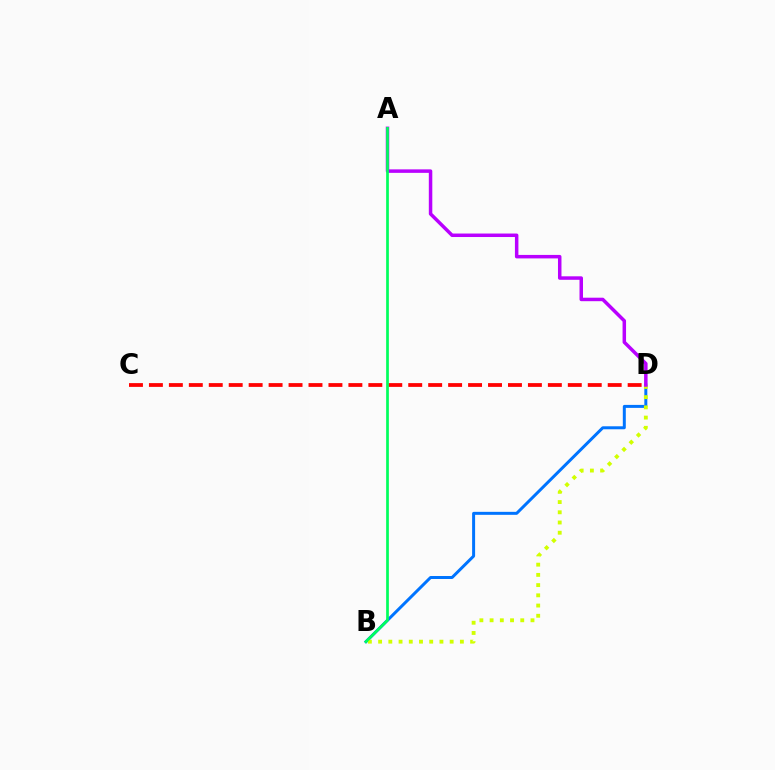{('B', 'D'): [{'color': '#0074ff', 'line_style': 'solid', 'thickness': 2.15}, {'color': '#d1ff00', 'line_style': 'dotted', 'thickness': 2.78}], ('C', 'D'): [{'color': '#ff0000', 'line_style': 'dashed', 'thickness': 2.71}], ('A', 'D'): [{'color': '#b900ff', 'line_style': 'solid', 'thickness': 2.51}], ('A', 'B'): [{'color': '#00ff5c', 'line_style': 'solid', 'thickness': 1.95}]}